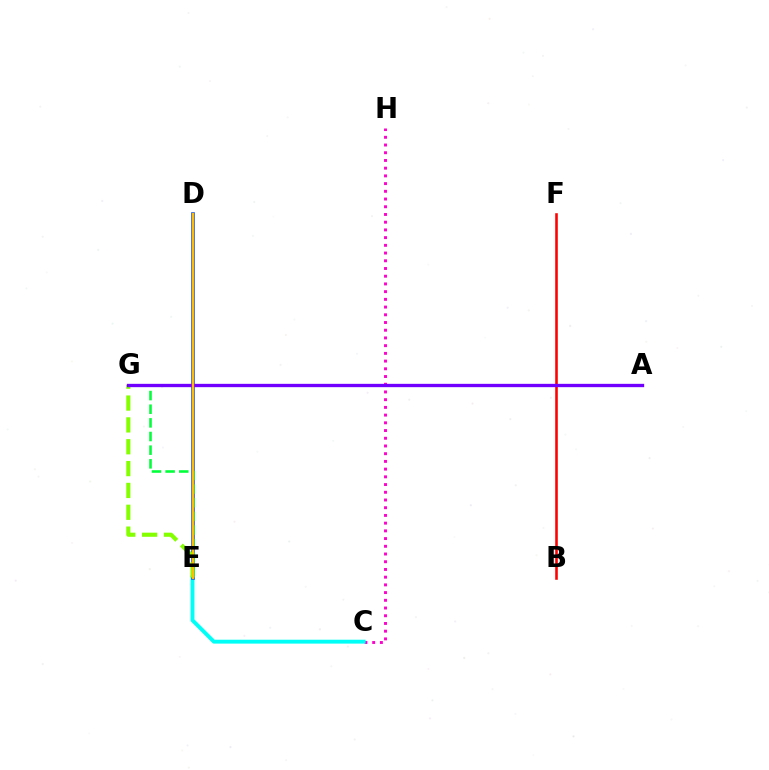{('C', 'H'): [{'color': '#ff00cf', 'line_style': 'dotted', 'thickness': 2.1}], ('C', 'E'): [{'color': '#00fff6', 'line_style': 'solid', 'thickness': 2.8}], ('D', 'E'): [{'color': '#004bff', 'line_style': 'solid', 'thickness': 2.58}, {'color': '#ffbd00', 'line_style': 'solid', 'thickness': 1.64}], ('E', 'G'): [{'color': '#84ff00', 'line_style': 'dashed', 'thickness': 2.97}, {'color': '#00ff39', 'line_style': 'dashed', 'thickness': 1.85}], ('B', 'F'): [{'color': '#ff0000', 'line_style': 'solid', 'thickness': 1.85}], ('A', 'G'): [{'color': '#7200ff', 'line_style': 'solid', 'thickness': 2.4}]}